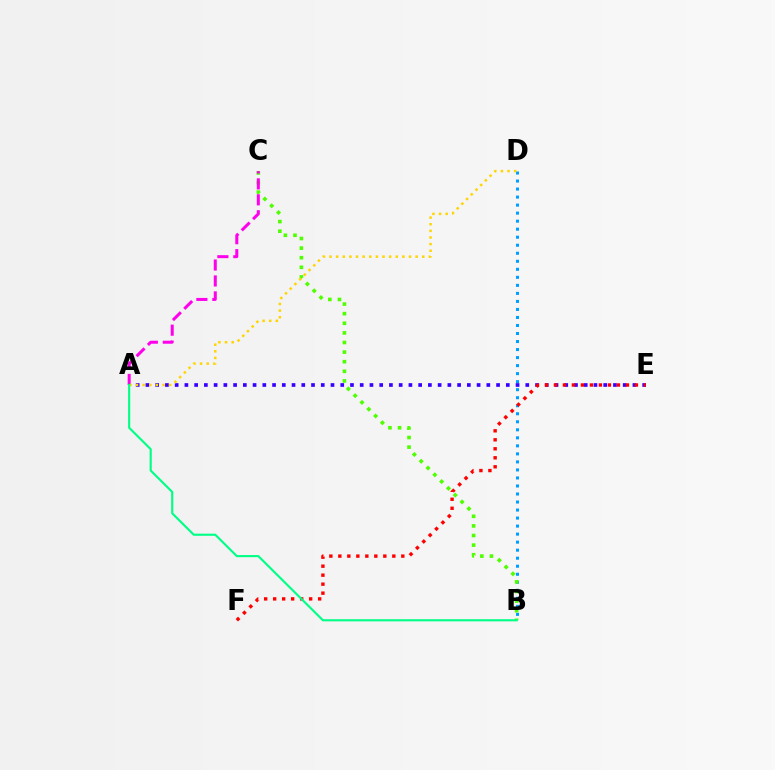{('B', 'D'): [{'color': '#009eff', 'line_style': 'dotted', 'thickness': 2.18}], ('B', 'C'): [{'color': '#4fff00', 'line_style': 'dotted', 'thickness': 2.61}], ('A', 'C'): [{'color': '#ff00ed', 'line_style': 'dashed', 'thickness': 2.17}], ('A', 'E'): [{'color': '#3700ff', 'line_style': 'dotted', 'thickness': 2.65}], ('E', 'F'): [{'color': '#ff0000', 'line_style': 'dotted', 'thickness': 2.44}], ('A', 'D'): [{'color': '#ffd500', 'line_style': 'dotted', 'thickness': 1.8}], ('A', 'B'): [{'color': '#00ff86', 'line_style': 'solid', 'thickness': 1.54}]}